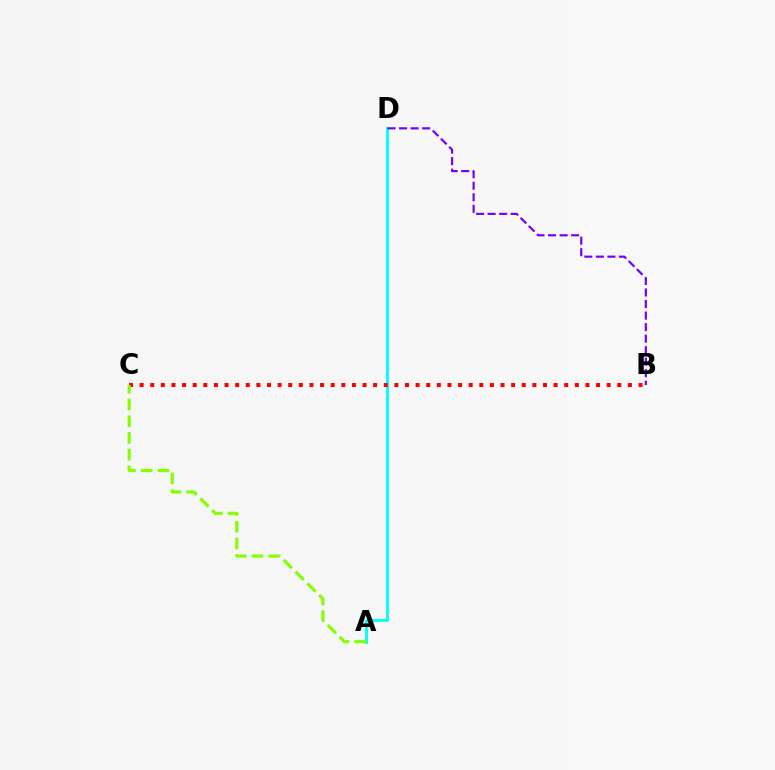{('A', 'D'): [{'color': '#00fff6', 'line_style': 'solid', 'thickness': 2.04}], ('B', 'C'): [{'color': '#ff0000', 'line_style': 'dotted', 'thickness': 2.88}], ('B', 'D'): [{'color': '#7200ff', 'line_style': 'dashed', 'thickness': 1.57}], ('A', 'C'): [{'color': '#84ff00', 'line_style': 'dashed', 'thickness': 2.27}]}